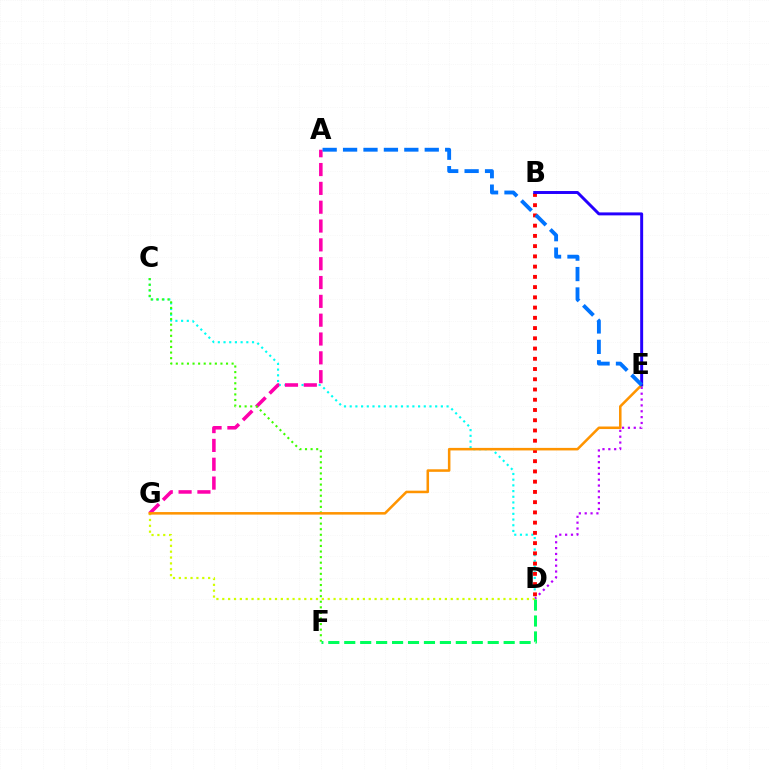{('C', 'D'): [{'color': '#00fff6', 'line_style': 'dotted', 'thickness': 1.55}], ('A', 'G'): [{'color': '#ff00ac', 'line_style': 'dashed', 'thickness': 2.56}], ('C', 'F'): [{'color': '#3dff00', 'line_style': 'dotted', 'thickness': 1.52}], ('D', 'E'): [{'color': '#b900ff', 'line_style': 'dotted', 'thickness': 1.59}], ('B', 'D'): [{'color': '#ff0000', 'line_style': 'dotted', 'thickness': 2.78}], ('D', 'G'): [{'color': '#d1ff00', 'line_style': 'dotted', 'thickness': 1.59}], ('E', 'G'): [{'color': '#ff9400', 'line_style': 'solid', 'thickness': 1.83}], ('D', 'F'): [{'color': '#00ff5c', 'line_style': 'dashed', 'thickness': 2.17}], ('B', 'E'): [{'color': '#2500ff', 'line_style': 'solid', 'thickness': 2.13}], ('A', 'E'): [{'color': '#0074ff', 'line_style': 'dashed', 'thickness': 2.77}]}